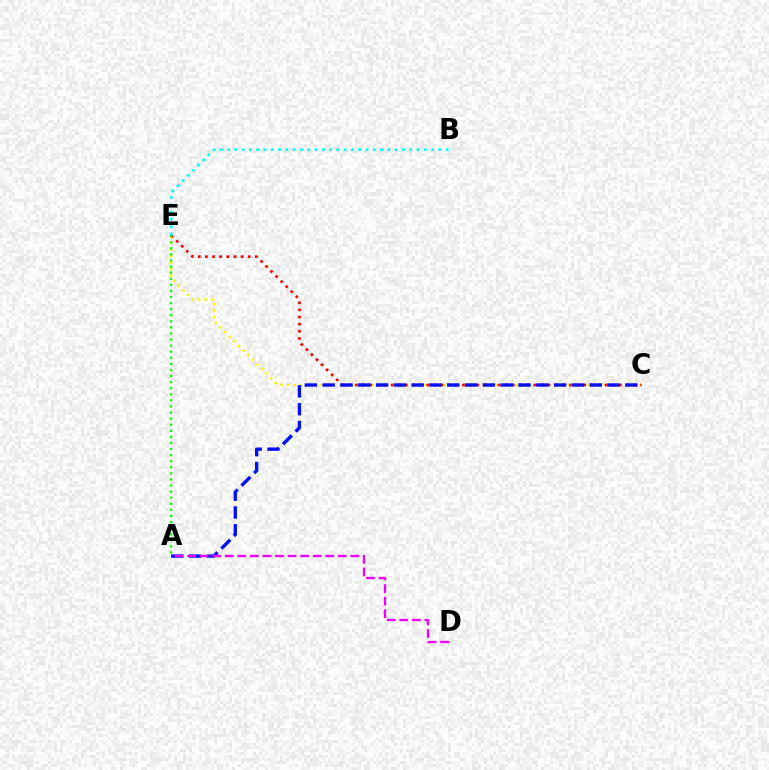{('C', 'E'): [{'color': '#fcf500', 'line_style': 'dotted', 'thickness': 1.77}, {'color': '#ff0000', 'line_style': 'dotted', 'thickness': 1.94}], ('A', 'E'): [{'color': '#08ff00', 'line_style': 'dotted', 'thickness': 1.65}], ('A', 'C'): [{'color': '#0010ff', 'line_style': 'dashed', 'thickness': 2.42}], ('B', 'E'): [{'color': '#00fff6', 'line_style': 'dotted', 'thickness': 1.98}], ('A', 'D'): [{'color': '#ee00ff', 'line_style': 'dashed', 'thickness': 1.71}]}